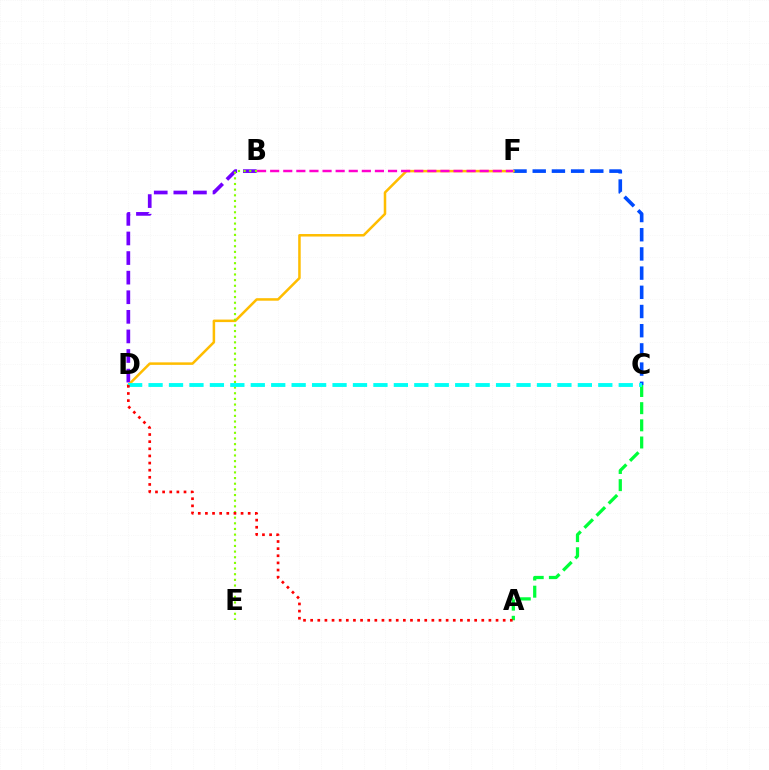{('A', 'C'): [{'color': '#00ff39', 'line_style': 'dashed', 'thickness': 2.33}], ('B', 'D'): [{'color': '#7200ff', 'line_style': 'dashed', 'thickness': 2.66}], ('C', 'F'): [{'color': '#004bff', 'line_style': 'dashed', 'thickness': 2.61}], ('D', 'F'): [{'color': '#ffbd00', 'line_style': 'solid', 'thickness': 1.81}], ('B', 'F'): [{'color': '#ff00cf', 'line_style': 'dashed', 'thickness': 1.78}], ('B', 'E'): [{'color': '#84ff00', 'line_style': 'dotted', 'thickness': 1.54}], ('C', 'D'): [{'color': '#00fff6', 'line_style': 'dashed', 'thickness': 2.78}], ('A', 'D'): [{'color': '#ff0000', 'line_style': 'dotted', 'thickness': 1.94}]}